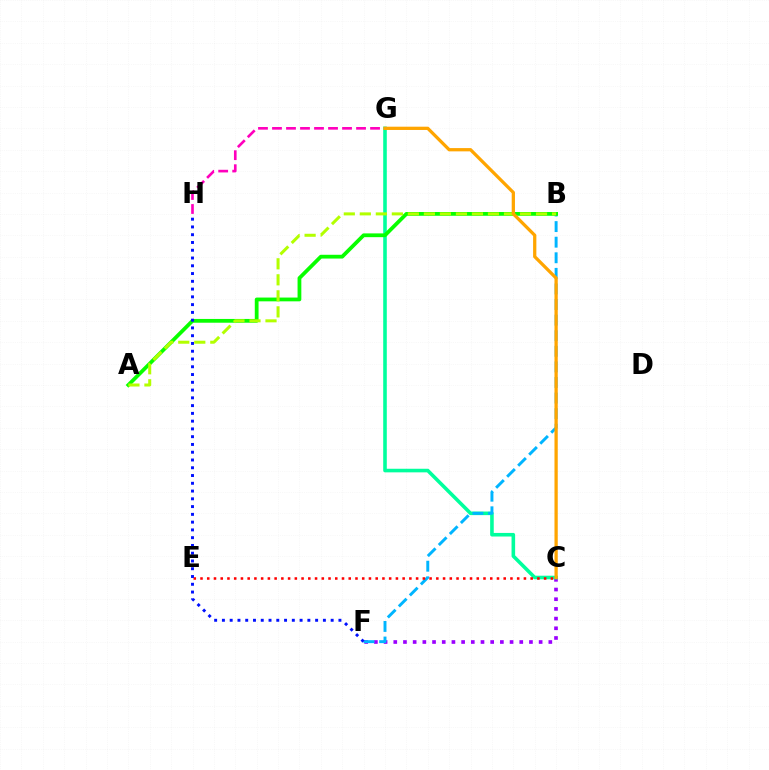{('C', 'F'): [{'color': '#9b00ff', 'line_style': 'dotted', 'thickness': 2.63}], ('C', 'G'): [{'color': '#00ff9d', 'line_style': 'solid', 'thickness': 2.58}, {'color': '#ffa500', 'line_style': 'solid', 'thickness': 2.35}], ('B', 'F'): [{'color': '#00b5ff', 'line_style': 'dashed', 'thickness': 2.12}], ('C', 'E'): [{'color': '#ff0000', 'line_style': 'dotted', 'thickness': 1.83}], ('A', 'B'): [{'color': '#08ff00', 'line_style': 'solid', 'thickness': 2.72}, {'color': '#b3ff00', 'line_style': 'dashed', 'thickness': 2.18}], ('F', 'H'): [{'color': '#0010ff', 'line_style': 'dotted', 'thickness': 2.11}], ('G', 'H'): [{'color': '#ff00bd', 'line_style': 'dashed', 'thickness': 1.9}]}